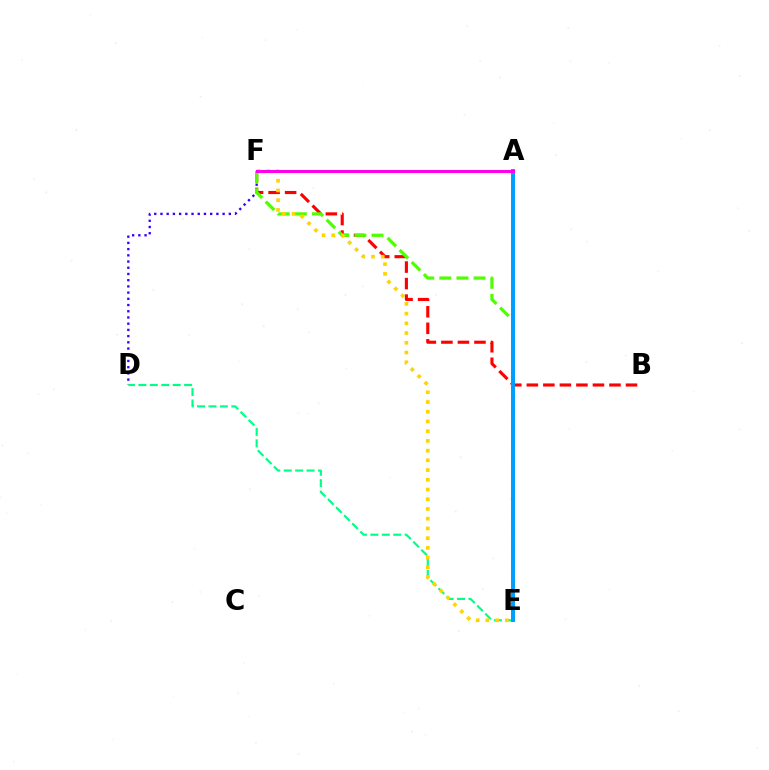{('D', 'F'): [{'color': '#3700ff', 'line_style': 'dotted', 'thickness': 1.69}], ('B', 'F'): [{'color': '#ff0000', 'line_style': 'dashed', 'thickness': 2.25}], ('D', 'E'): [{'color': '#00ff86', 'line_style': 'dashed', 'thickness': 1.55}], ('E', 'F'): [{'color': '#4fff00', 'line_style': 'dashed', 'thickness': 2.32}, {'color': '#ffd500', 'line_style': 'dotted', 'thickness': 2.64}], ('A', 'E'): [{'color': '#009eff', 'line_style': 'solid', 'thickness': 2.85}], ('A', 'F'): [{'color': '#ff00ed', 'line_style': 'solid', 'thickness': 2.19}]}